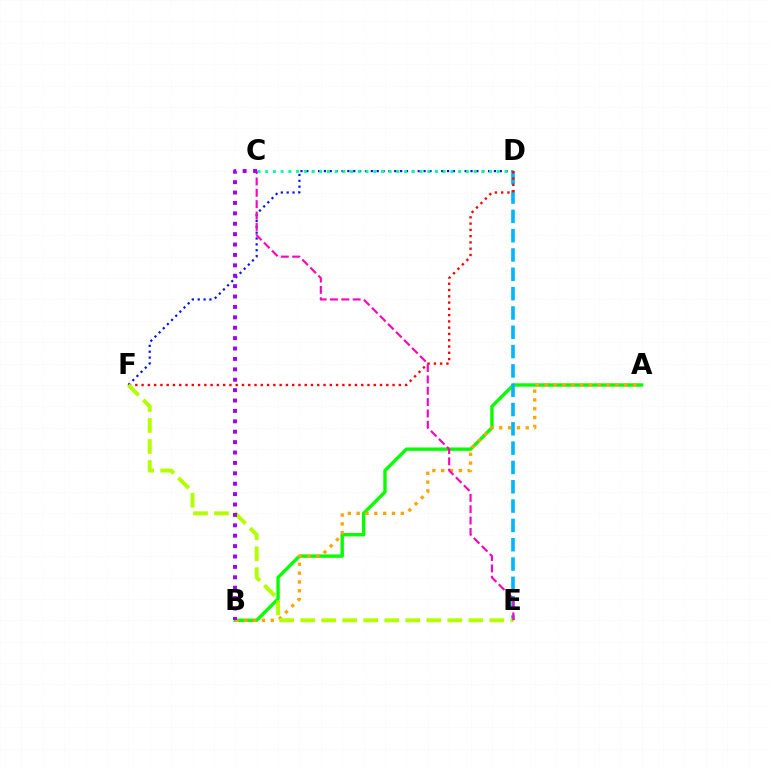{('A', 'B'): [{'color': '#08ff00', 'line_style': 'solid', 'thickness': 2.43}, {'color': '#ffa500', 'line_style': 'dotted', 'thickness': 2.4}], ('D', 'F'): [{'color': '#0010ff', 'line_style': 'dotted', 'thickness': 1.59}, {'color': '#ff0000', 'line_style': 'dotted', 'thickness': 1.7}], ('C', 'D'): [{'color': '#00ff9d', 'line_style': 'dotted', 'thickness': 2.1}], ('D', 'E'): [{'color': '#00b5ff', 'line_style': 'dashed', 'thickness': 2.62}], ('E', 'F'): [{'color': '#b3ff00', 'line_style': 'dashed', 'thickness': 2.85}], ('C', 'E'): [{'color': '#ff00bd', 'line_style': 'dashed', 'thickness': 1.54}], ('B', 'C'): [{'color': '#9b00ff', 'line_style': 'dotted', 'thickness': 2.83}]}